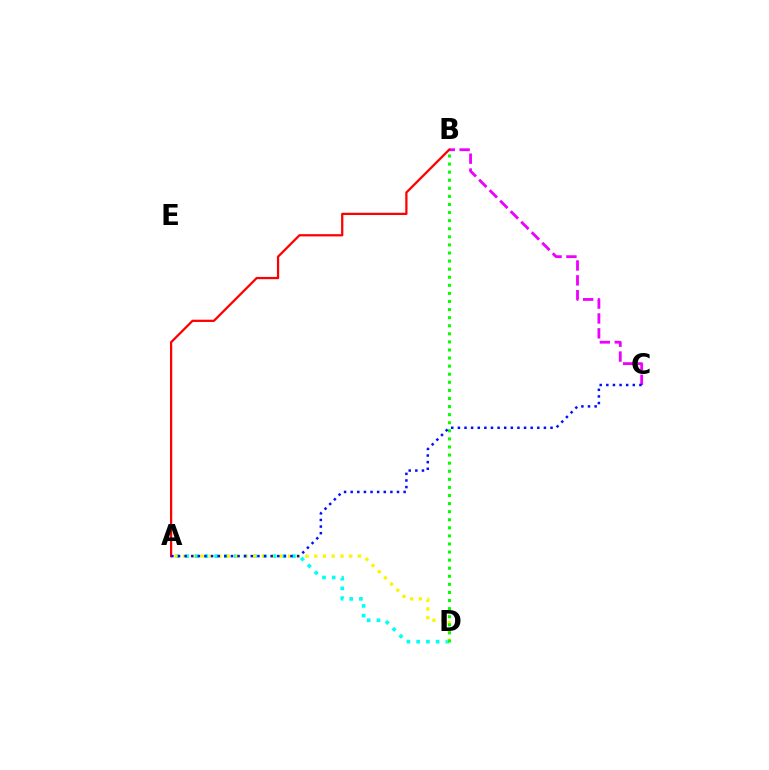{('B', 'C'): [{'color': '#ee00ff', 'line_style': 'dashed', 'thickness': 2.02}], ('A', 'D'): [{'color': '#00fff6', 'line_style': 'dotted', 'thickness': 2.64}, {'color': '#fcf500', 'line_style': 'dotted', 'thickness': 2.37}], ('A', 'B'): [{'color': '#ff0000', 'line_style': 'solid', 'thickness': 1.62}], ('B', 'D'): [{'color': '#08ff00', 'line_style': 'dotted', 'thickness': 2.2}], ('A', 'C'): [{'color': '#0010ff', 'line_style': 'dotted', 'thickness': 1.8}]}